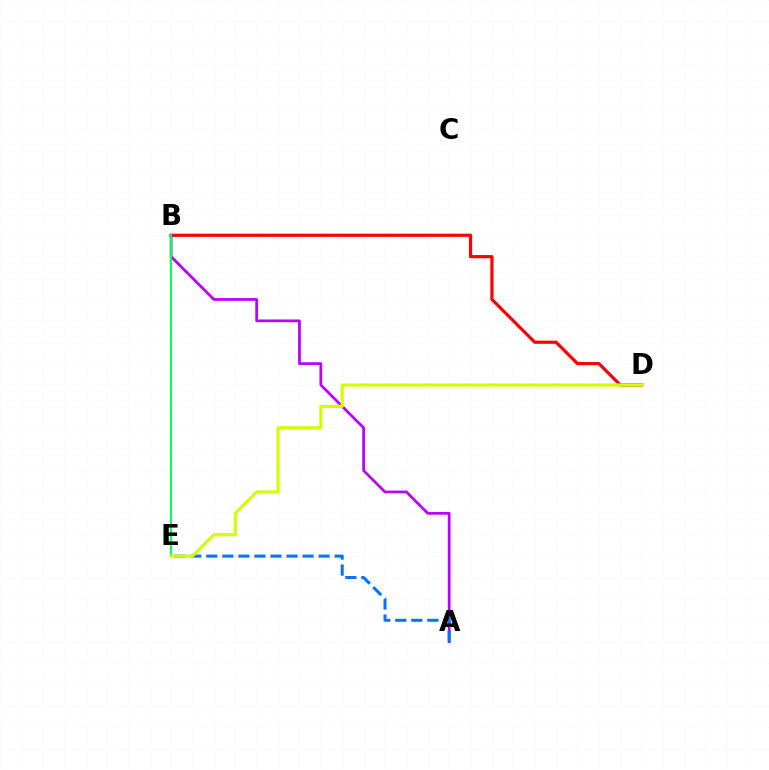{('B', 'D'): [{'color': '#ff0000', 'line_style': 'solid', 'thickness': 2.3}], ('A', 'B'): [{'color': '#b900ff', 'line_style': 'solid', 'thickness': 1.97}], ('B', 'E'): [{'color': '#00ff5c', 'line_style': 'solid', 'thickness': 1.54}], ('A', 'E'): [{'color': '#0074ff', 'line_style': 'dashed', 'thickness': 2.18}], ('D', 'E'): [{'color': '#d1ff00', 'line_style': 'solid', 'thickness': 2.27}]}